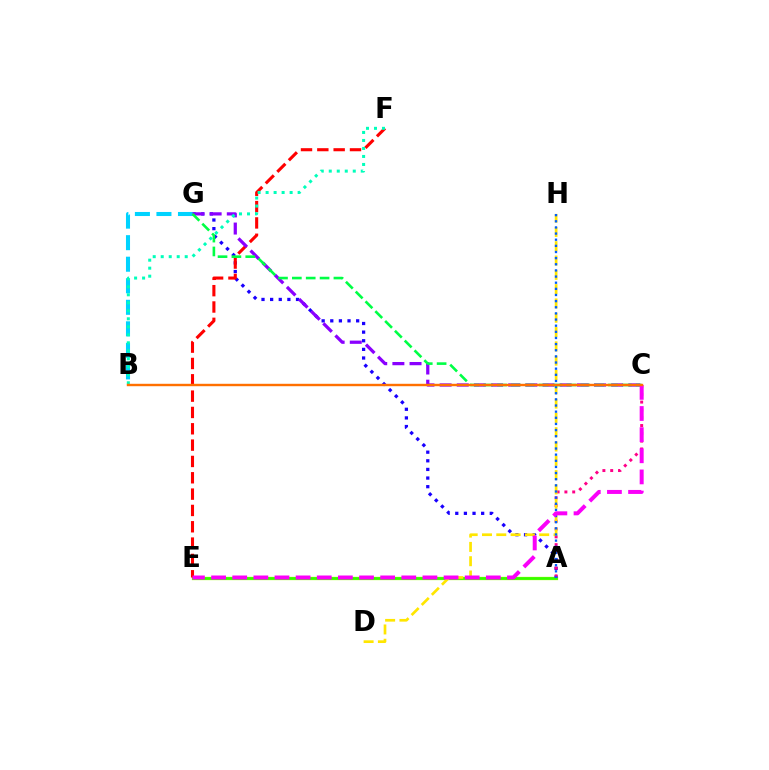{('A', 'E'): [{'color': '#a2ff00', 'line_style': 'solid', 'thickness': 2.37}, {'color': '#31ff00', 'line_style': 'solid', 'thickness': 1.85}], ('A', 'G'): [{'color': '#1900ff', 'line_style': 'dotted', 'thickness': 2.34}], ('A', 'C'): [{'color': '#ff0088', 'line_style': 'dotted', 'thickness': 2.12}], ('D', 'H'): [{'color': '#ffe600', 'line_style': 'dashed', 'thickness': 1.94}], ('E', 'F'): [{'color': '#ff0000', 'line_style': 'dashed', 'thickness': 2.22}], ('B', 'G'): [{'color': '#00d3ff', 'line_style': 'dashed', 'thickness': 2.93}], ('A', 'H'): [{'color': '#005dff', 'line_style': 'dotted', 'thickness': 1.67}], ('C', 'G'): [{'color': '#8a00ff', 'line_style': 'dashed', 'thickness': 2.33}, {'color': '#00ff45', 'line_style': 'dashed', 'thickness': 1.88}], ('B', 'F'): [{'color': '#00ffbb', 'line_style': 'dotted', 'thickness': 2.17}], ('C', 'E'): [{'color': '#fa00f9', 'line_style': 'dashed', 'thickness': 2.87}], ('B', 'C'): [{'color': '#ff7000', 'line_style': 'solid', 'thickness': 1.74}]}